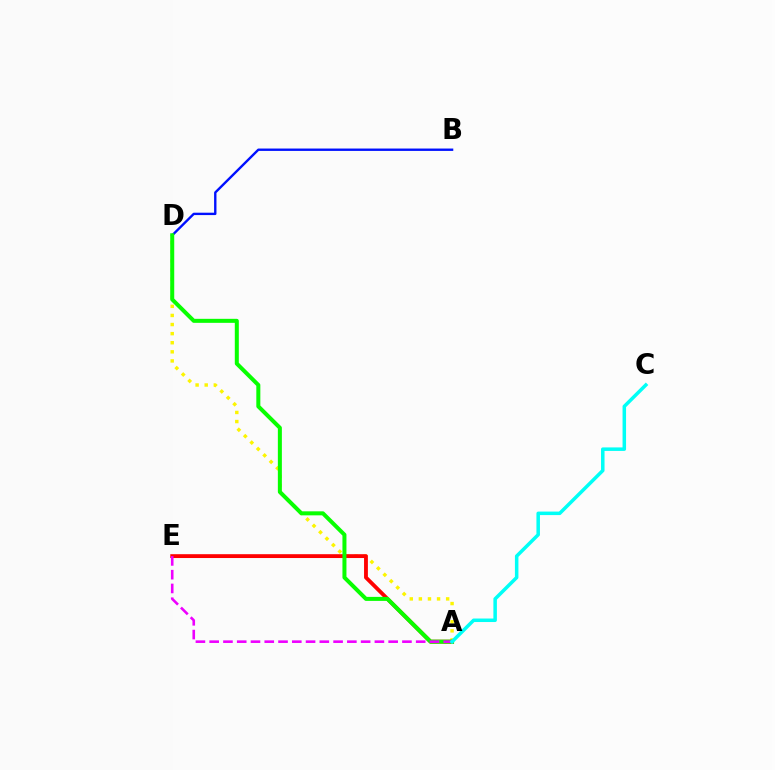{('B', 'D'): [{'color': '#0010ff', 'line_style': 'solid', 'thickness': 1.71}], ('A', 'D'): [{'color': '#fcf500', 'line_style': 'dotted', 'thickness': 2.47}, {'color': '#08ff00', 'line_style': 'solid', 'thickness': 2.89}], ('A', 'E'): [{'color': '#ff0000', 'line_style': 'solid', 'thickness': 2.76}, {'color': '#ee00ff', 'line_style': 'dashed', 'thickness': 1.87}], ('A', 'C'): [{'color': '#00fff6', 'line_style': 'solid', 'thickness': 2.53}]}